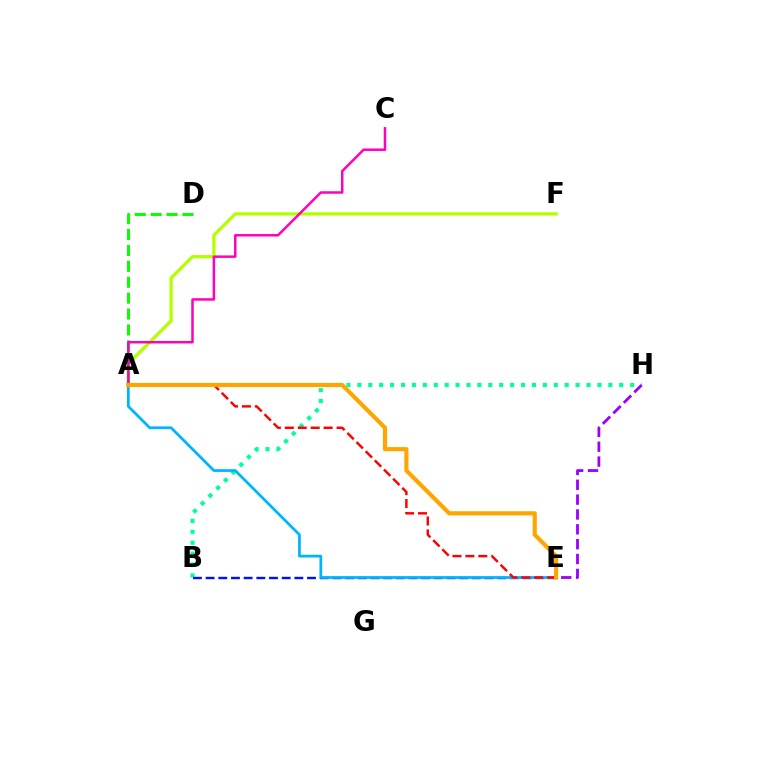{('A', 'F'): [{'color': '#b3ff00', 'line_style': 'solid', 'thickness': 2.36}], ('A', 'D'): [{'color': '#08ff00', 'line_style': 'dashed', 'thickness': 2.16}], ('B', 'H'): [{'color': '#00ff9d', 'line_style': 'dotted', 'thickness': 2.96}], ('B', 'E'): [{'color': '#0010ff', 'line_style': 'dashed', 'thickness': 1.72}], ('A', 'E'): [{'color': '#00b5ff', 'line_style': 'solid', 'thickness': 1.98}, {'color': '#ff0000', 'line_style': 'dashed', 'thickness': 1.76}, {'color': '#ffa500', 'line_style': 'solid', 'thickness': 2.99}], ('E', 'H'): [{'color': '#9b00ff', 'line_style': 'dashed', 'thickness': 2.02}], ('A', 'C'): [{'color': '#ff00bd', 'line_style': 'solid', 'thickness': 1.79}]}